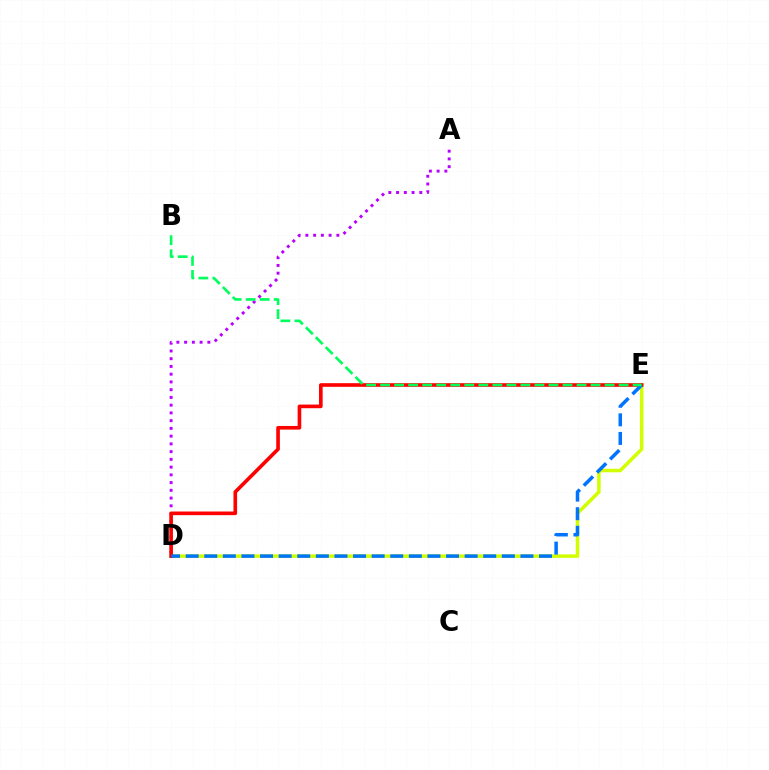{('A', 'D'): [{'color': '#b900ff', 'line_style': 'dotted', 'thickness': 2.1}], ('D', 'E'): [{'color': '#d1ff00', 'line_style': 'solid', 'thickness': 2.53}, {'color': '#ff0000', 'line_style': 'solid', 'thickness': 2.62}, {'color': '#0074ff', 'line_style': 'dashed', 'thickness': 2.53}], ('B', 'E'): [{'color': '#00ff5c', 'line_style': 'dashed', 'thickness': 1.91}]}